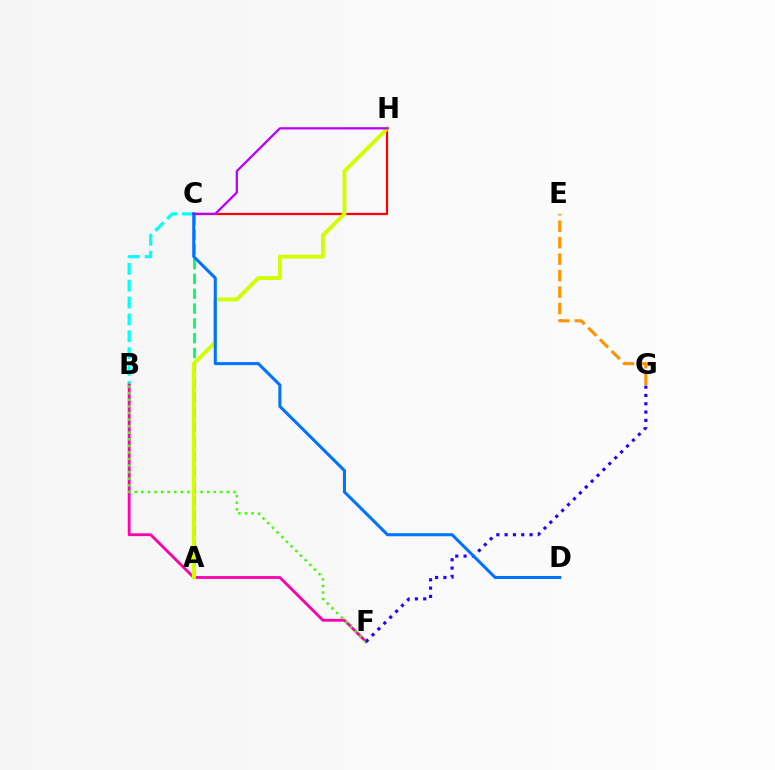{('B', 'C'): [{'color': '#00fff6', 'line_style': 'dashed', 'thickness': 2.29}], ('B', 'F'): [{'color': '#ff00ac', 'line_style': 'solid', 'thickness': 2.03}, {'color': '#3dff00', 'line_style': 'dotted', 'thickness': 1.79}], ('A', 'C'): [{'color': '#00ff5c', 'line_style': 'dashed', 'thickness': 2.01}], ('C', 'H'): [{'color': '#ff0000', 'line_style': 'solid', 'thickness': 1.59}, {'color': '#b900ff', 'line_style': 'solid', 'thickness': 1.64}], ('E', 'G'): [{'color': '#ff9400', 'line_style': 'dashed', 'thickness': 2.24}], ('A', 'H'): [{'color': '#d1ff00', 'line_style': 'solid', 'thickness': 2.77}], ('F', 'G'): [{'color': '#2500ff', 'line_style': 'dotted', 'thickness': 2.26}], ('C', 'D'): [{'color': '#0074ff', 'line_style': 'solid', 'thickness': 2.2}]}